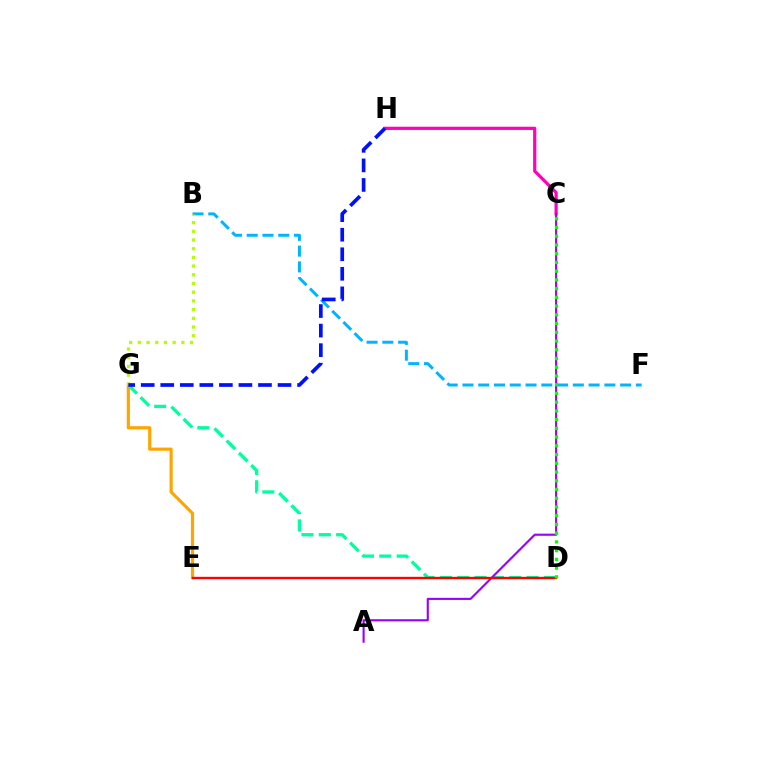{('D', 'G'): [{'color': '#00ff9d', 'line_style': 'dashed', 'thickness': 2.36}], ('C', 'H'): [{'color': '#ff00bd', 'line_style': 'solid', 'thickness': 2.31}], ('A', 'C'): [{'color': '#9b00ff', 'line_style': 'solid', 'thickness': 1.53}], ('E', 'G'): [{'color': '#ffa500', 'line_style': 'solid', 'thickness': 2.29}], ('B', 'F'): [{'color': '#00b5ff', 'line_style': 'dashed', 'thickness': 2.14}], ('D', 'E'): [{'color': '#ff0000', 'line_style': 'solid', 'thickness': 1.7}], ('B', 'G'): [{'color': '#b3ff00', 'line_style': 'dotted', 'thickness': 2.36}], ('G', 'H'): [{'color': '#0010ff', 'line_style': 'dashed', 'thickness': 2.66}], ('C', 'D'): [{'color': '#08ff00', 'line_style': 'dotted', 'thickness': 2.37}]}